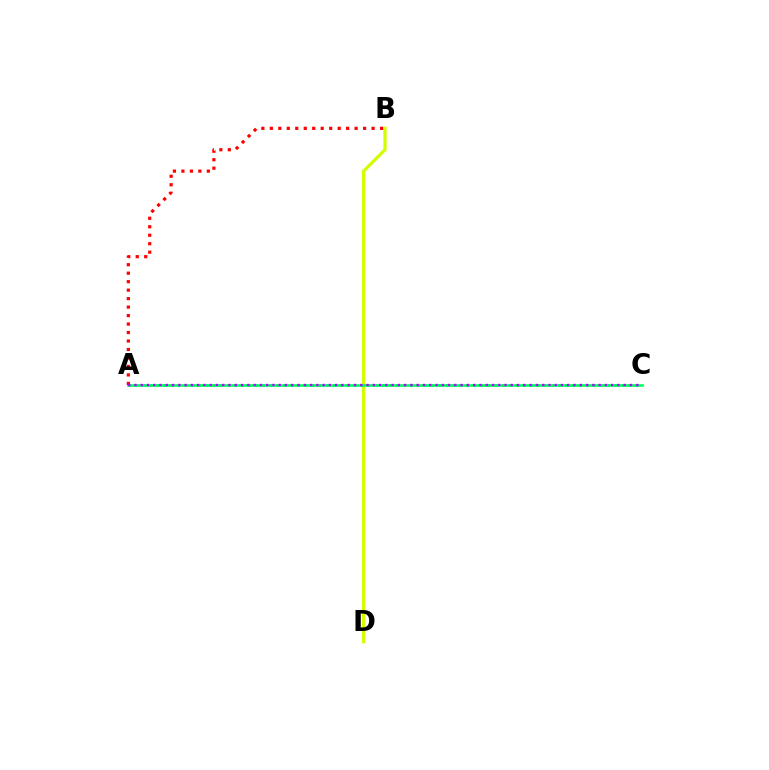{('B', 'D'): [{'color': '#d1ff00', 'line_style': 'solid', 'thickness': 2.35}], ('A', 'C'): [{'color': '#0074ff', 'line_style': 'dotted', 'thickness': 1.91}, {'color': '#00ff5c', 'line_style': 'solid', 'thickness': 1.9}, {'color': '#b900ff', 'line_style': 'dotted', 'thickness': 1.7}], ('A', 'B'): [{'color': '#ff0000', 'line_style': 'dotted', 'thickness': 2.3}]}